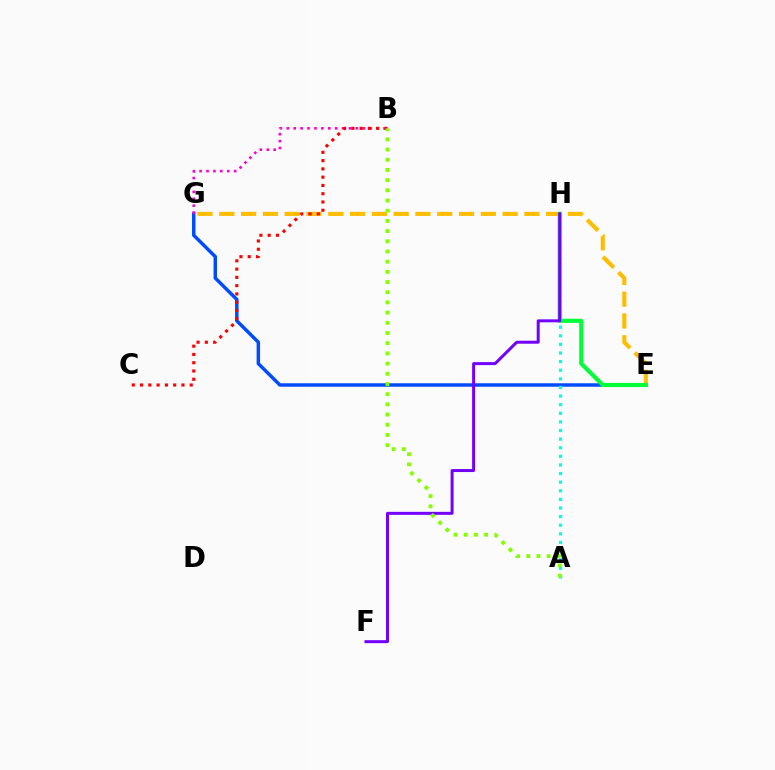{('E', 'G'): [{'color': '#004bff', 'line_style': 'solid', 'thickness': 2.49}, {'color': '#ffbd00', 'line_style': 'dashed', 'thickness': 2.96}], ('E', 'H'): [{'color': '#00ff39', 'line_style': 'solid', 'thickness': 2.97}], ('A', 'H'): [{'color': '#00fff6', 'line_style': 'dotted', 'thickness': 2.34}], ('F', 'H'): [{'color': '#7200ff', 'line_style': 'solid', 'thickness': 2.15}], ('B', 'G'): [{'color': '#ff00cf', 'line_style': 'dotted', 'thickness': 1.88}], ('B', 'C'): [{'color': '#ff0000', 'line_style': 'dotted', 'thickness': 2.25}], ('A', 'B'): [{'color': '#84ff00', 'line_style': 'dotted', 'thickness': 2.77}]}